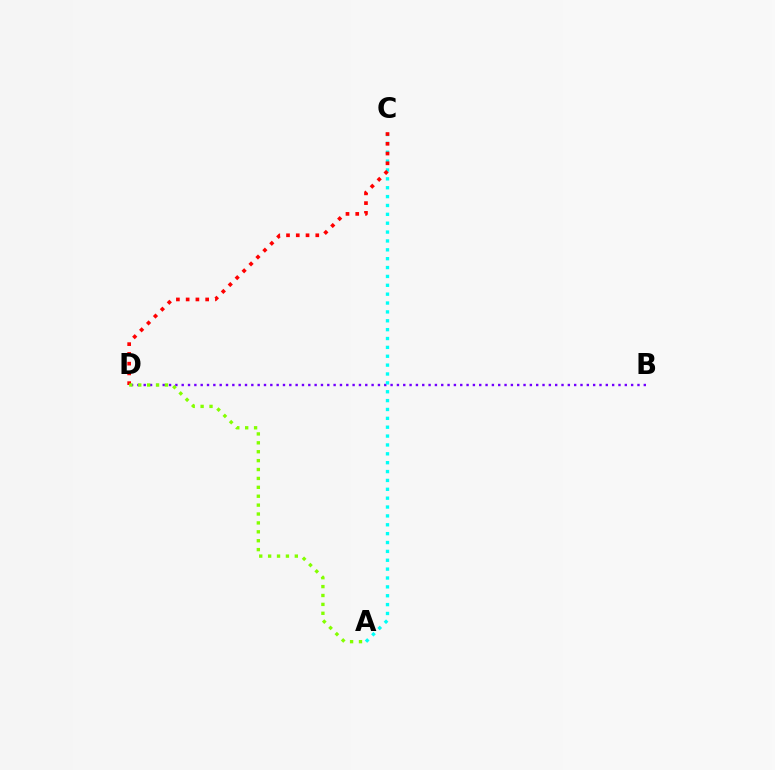{('B', 'D'): [{'color': '#7200ff', 'line_style': 'dotted', 'thickness': 1.72}], ('A', 'C'): [{'color': '#00fff6', 'line_style': 'dotted', 'thickness': 2.41}], ('C', 'D'): [{'color': '#ff0000', 'line_style': 'dotted', 'thickness': 2.65}], ('A', 'D'): [{'color': '#84ff00', 'line_style': 'dotted', 'thickness': 2.42}]}